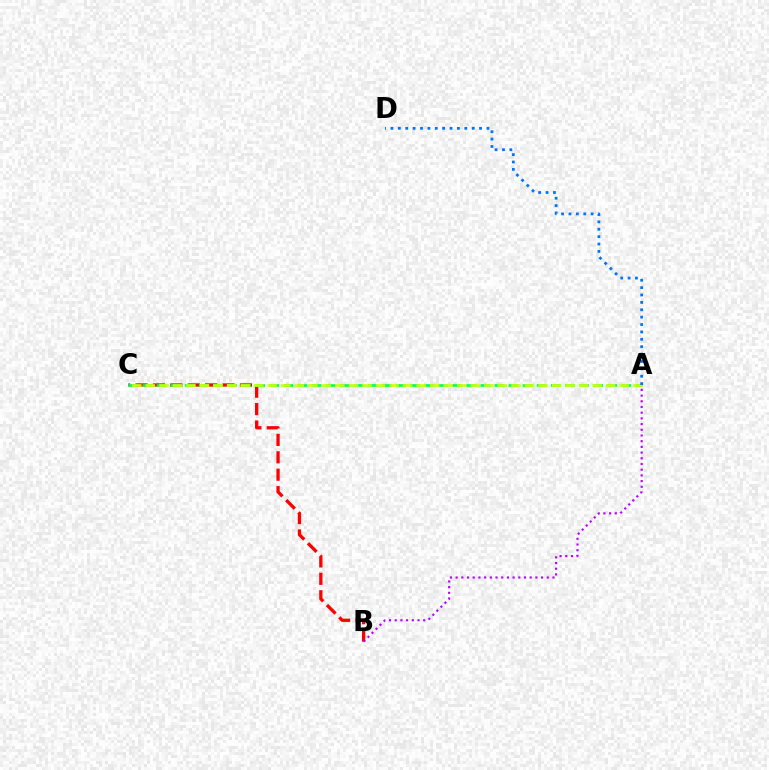{('B', 'C'): [{'color': '#ff0000', 'line_style': 'dashed', 'thickness': 2.36}], ('A', 'B'): [{'color': '#b900ff', 'line_style': 'dotted', 'thickness': 1.55}], ('A', 'C'): [{'color': '#00ff5c', 'line_style': 'dashed', 'thickness': 1.91}, {'color': '#d1ff00', 'line_style': 'dashed', 'thickness': 1.84}], ('A', 'D'): [{'color': '#0074ff', 'line_style': 'dotted', 'thickness': 2.01}]}